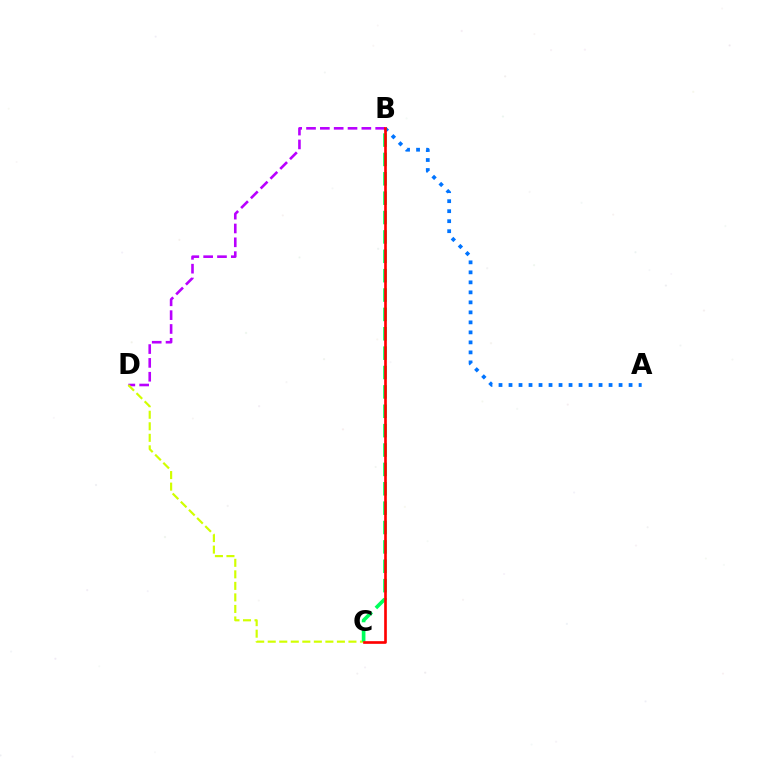{('B', 'D'): [{'color': '#b900ff', 'line_style': 'dashed', 'thickness': 1.88}], ('C', 'D'): [{'color': '#d1ff00', 'line_style': 'dashed', 'thickness': 1.57}], ('B', 'C'): [{'color': '#00ff5c', 'line_style': 'dashed', 'thickness': 2.63}, {'color': '#ff0000', 'line_style': 'solid', 'thickness': 1.92}], ('A', 'B'): [{'color': '#0074ff', 'line_style': 'dotted', 'thickness': 2.72}]}